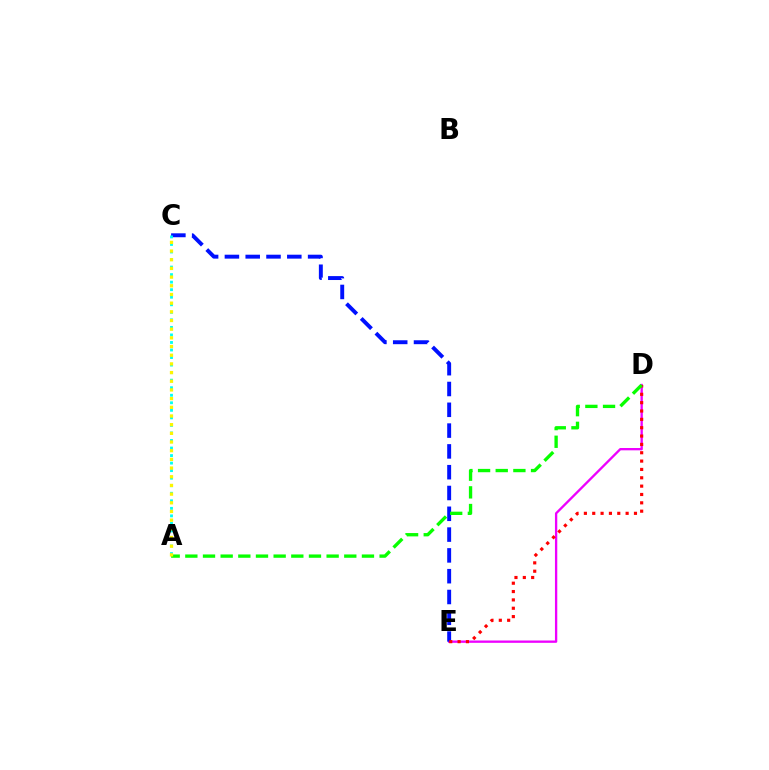{('D', 'E'): [{'color': '#ee00ff', 'line_style': 'solid', 'thickness': 1.67}, {'color': '#ff0000', 'line_style': 'dotted', 'thickness': 2.27}], ('C', 'E'): [{'color': '#0010ff', 'line_style': 'dashed', 'thickness': 2.83}], ('A', 'C'): [{'color': '#00fff6', 'line_style': 'dotted', 'thickness': 2.05}, {'color': '#fcf500', 'line_style': 'dotted', 'thickness': 2.36}], ('A', 'D'): [{'color': '#08ff00', 'line_style': 'dashed', 'thickness': 2.4}]}